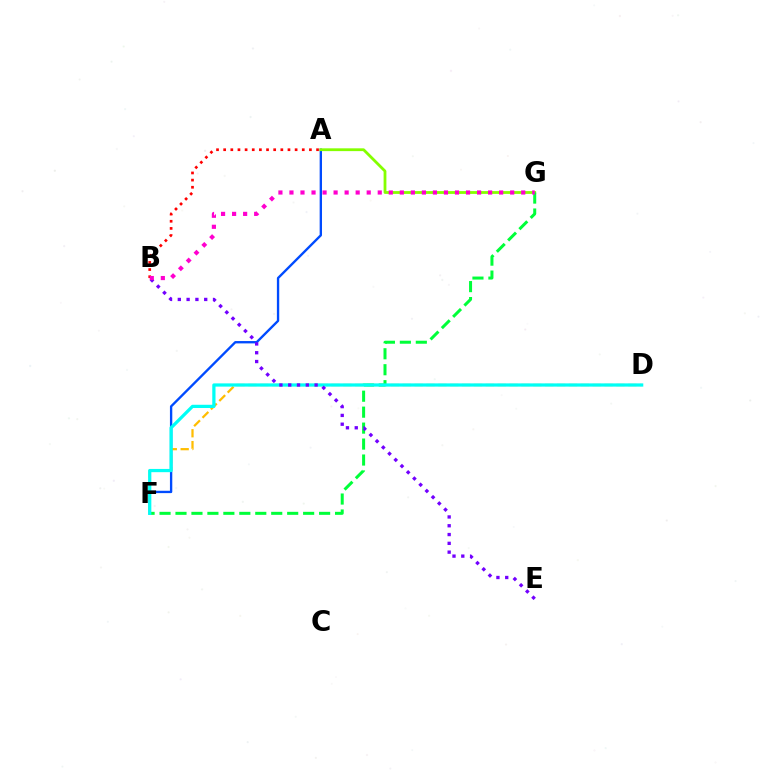{('A', 'B'): [{'color': '#ff0000', 'line_style': 'dotted', 'thickness': 1.94}], ('A', 'F'): [{'color': '#004bff', 'line_style': 'solid', 'thickness': 1.69}], ('A', 'G'): [{'color': '#84ff00', 'line_style': 'solid', 'thickness': 2.02}], ('F', 'G'): [{'color': '#00ff39', 'line_style': 'dashed', 'thickness': 2.17}], ('D', 'F'): [{'color': '#ffbd00', 'line_style': 'dashed', 'thickness': 1.61}, {'color': '#00fff6', 'line_style': 'solid', 'thickness': 2.33}], ('B', 'E'): [{'color': '#7200ff', 'line_style': 'dotted', 'thickness': 2.39}], ('B', 'G'): [{'color': '#ff00cf', 'line_style': 'dotted', 'thickness': 3.0}]}